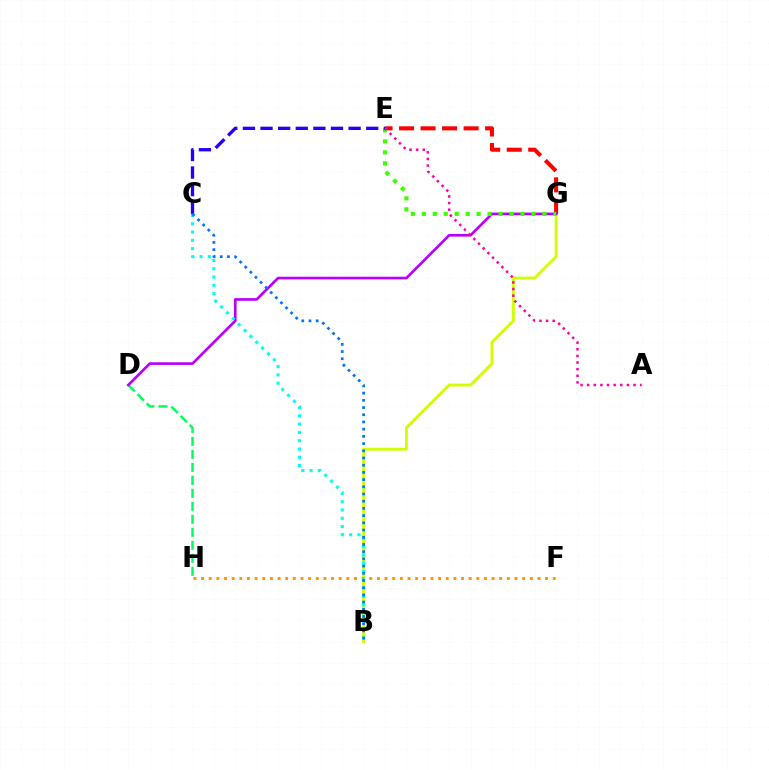{('B', 'G'): [{'color': '#d1ff00', 'line_style': 'solid', 'thickness': 2.08}], ('D', 'H'): [{'color': '#00ff5c', 'line_style': 'dashed', 'thickness': 1.76}], ('E', 'G'): [{'color': '#ff0000', 'line_style': 'dashed', 'thickness': 2.92}, {'color': '#3dff00', 'line_style': 'dotted', 'thickness': 2.98}], ('D', 'G'): [{'color': '#b900ff', 'line_style': 'solid', 'thickness': 1.91}], ('F', 'H'): [{'color': '#ff9400', 'line_style': 'dotted', 'thickness': 2.08}], ('B', 'C'): [{'color': '#00fff6', 'line_style': 'dotted', 'thickness': 2.25}, {'color': '#0074ff', 'line_style': 'dotted', 'thickness': 1.96}], ('C', 'E'): [{'color': '#2500ff', 'line_style': 'dashed', 'thickness': 2.39}], ('A', 'E'): [{'color': '#ff00ac', 'line_style': 'dotted', 'thickness': 1.8}]}